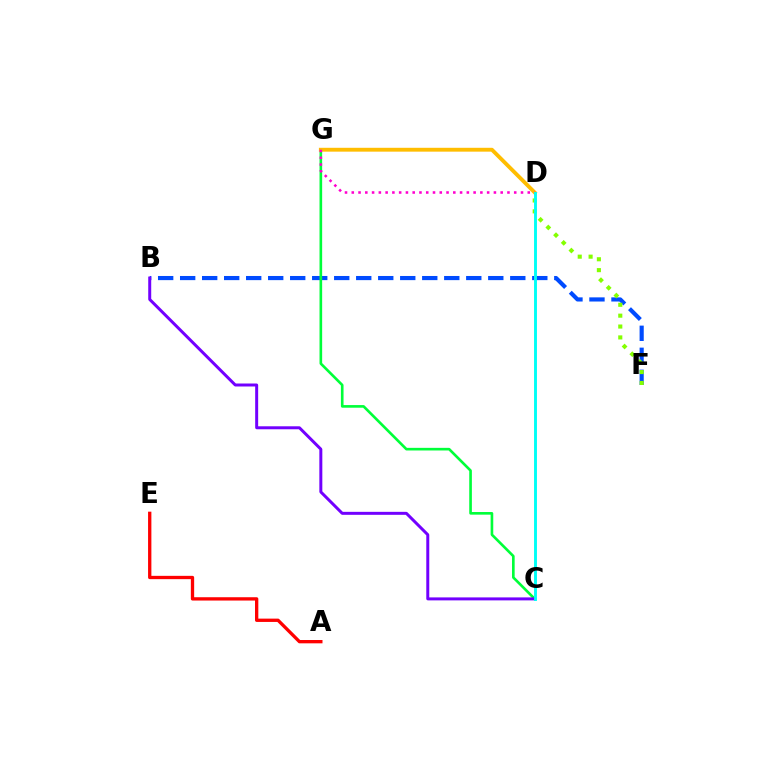{('B', 'F'): [{'color': '#004bff', 'line_style': 'dashed', 'thickness': 2.99}], ('C', 'G'): [{'color': '#00ff39', 'line_style': 'solid', 'thickness': 1.9}], ('D', 'G'): [{'color': '#ffbd00', 'line_style': 'solid', 'thickness': 2.78}, {'color': '#ff00cf', 'line_style': 'dotted', 'thickness': 1.84}], ('A', 'E'): [{'color': '#ff0000', 'line_style': 'solid', 'thickness': 2.39}], ('D', 'F'): [{'color': '#84ff00', 'line_style': 'dotted', 'thickness': 2.96}], ('B', 'C'): [{'color': '#7200ff', 'line_style': 'solid', 'thickness': 2.15}], ('C', 'D'): [{'color': '#00fff6', 'line_style': 'solid', 'thickness': 2.09}]}